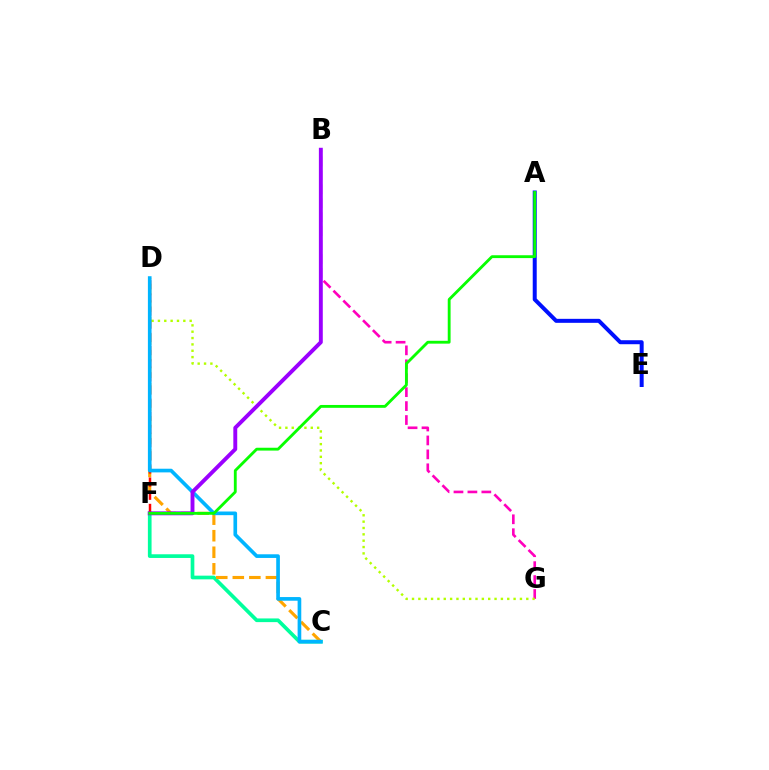{('B', 'G'): [{'color': '#ff00bd', 'line_style': 'dashed', 'thickness': 1.89}], ('C', 'F'): [{'color': '#00ff9d', 'line_style': 'solid', 'thickness': 2.65}], ('C', 'D'): [{'color': '#ffa500', 'line_style': 'dashed', 'thickness': 2.25}, {'color': '#00b5ff', 'line_style': 'solid', 'thickness': 2.63}], ('D', 'G'): [{'color': '#b3ff00', 'line_style': 'dotted', 'thickness': 1.73}], ('D', 'F'): [{'color': '#ff0000', 'line_style': 'dashed', 'thickness': 1.79}], ('A', 'E'): [{'color': '#0010ff', 'line_style': 'solid', 'thickness': 2.87}], ('B', 'F'): [{'color': '#9b00ff', 'line_style': 'solid', 'thickness': 2.81}], ('A', 'F'): [{'color': '#08ff00', 'line_style': 'solid', 'thickness': 2.05}]}